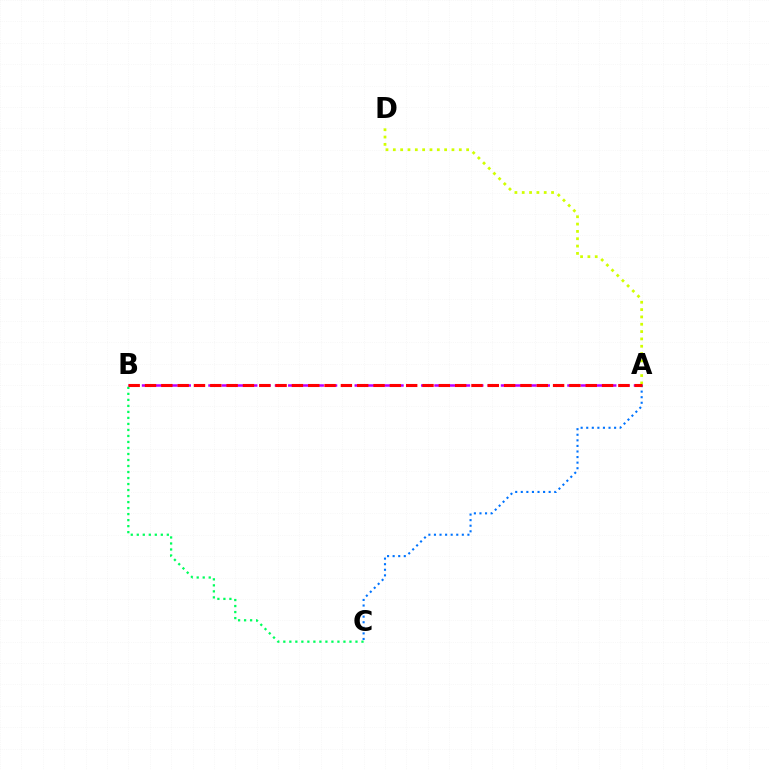{('A', 'D'): [{'color': '#d1ff00', 'line_style': 'dotted', 'thickness': 1.99}], ('A', 'B'): [{'color': '#b900ff', 'line_style': 'dashed', 'thickness': 1.81}, {'color': '#ff0000', 'line_style': 'dashed', 'thickness': 2.22}], ('A', 'C'): [{'color': '#0074ff', 'line_style': 'dotted', 'thickness': 1.51}], ('B', 'C'): [{'color': '#00ff5c', 'line_style': 'dotted', 'thickness': 1.63}]}